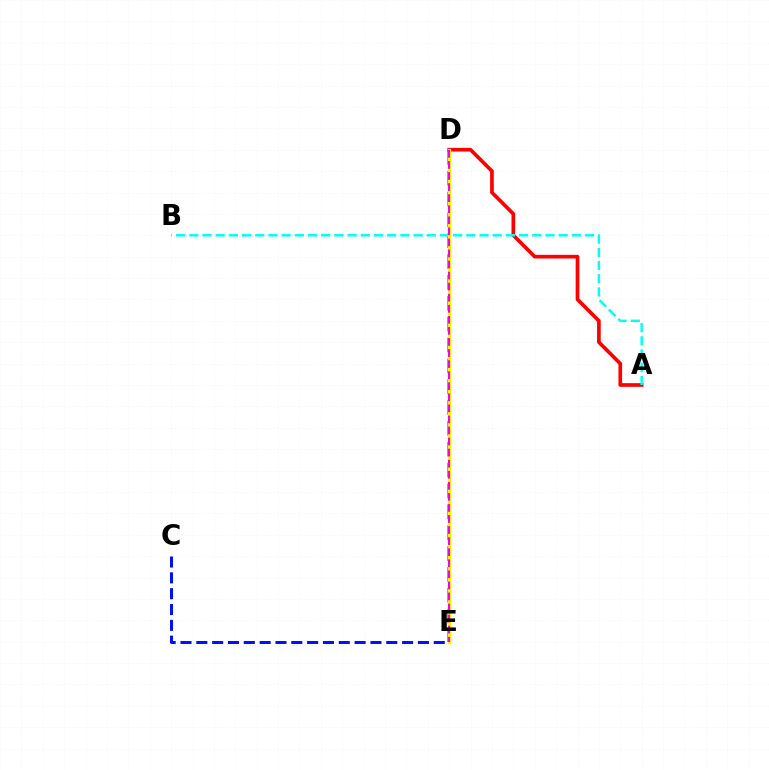{('D', 'E'): [{'color': '#08ff00', 'line_style': 'dashed', 'thickness': 2.83}, {'color': '#fcf500', 'line_style': 'solid', 'thickness': 2.32}, {'color': '#ee00ff', 'line_style': 'dashed', 'thickness': 1.5}], ('A', 'D'): [{'color': '#ff0000', 'line_style': 'solid', 'thickness': 2.64}], ('A', 'B'): [{'color': '#00fff6', 'line_style': 'dashed', 'thickness': 1.79}], ('C', 'E'): [{'color': '#0010ff', 'line_style': 'dashed', 'thickness': 2.15}]}